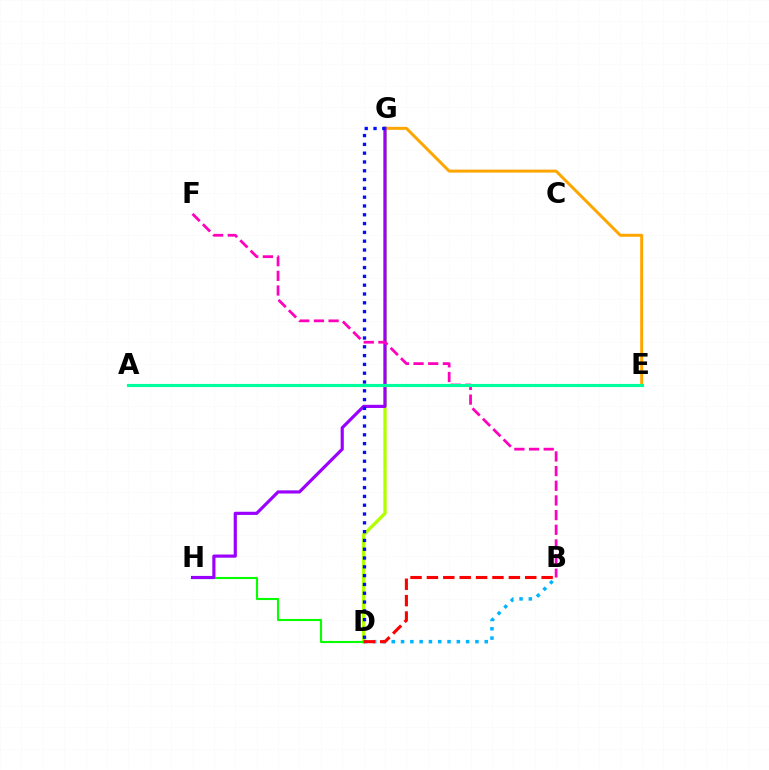{('D', 'G'): [{'color': '#b3ff00', 'line_style': 'solid', 'thickness': 2.39}, {'color': '#0010ff', 'line_style': 'dotted', 'thickness': 2.39}], ('E', 'G'): [{'color': '#ffa500', 'line_style': 'solid', 'thickness': 2.14}], ('B', 'D'): [{'color': '#00b5ff', 'line_style': 'dotted', 'thickness': 2.53}, {'color': '#ff0000', 'line_style': 'dashed', 'thickness': 2.23}], ('D', 'H'): [{'color': '#08ff00', 'line_style': 'solid', 'thickness': 1.52}], ('G', 'H'): [{'color': '#9b00ff', 'line_style': 'solid', 'thickness': 2.28}], ('B', 'F'): [{'color': '#ff00bd', 'line_style': 'dashed', 'thickness': 1.99}], ('A', 'E'): [{'color': '#00ff9d', 'line_style': 'solid', 'thickness': 2.26}]}